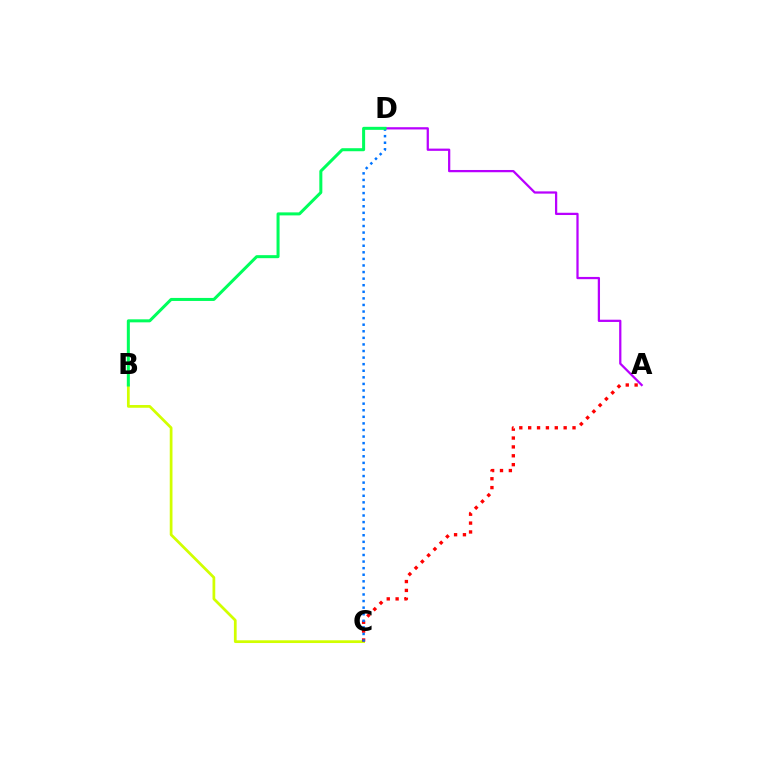{('A', 'D'): [{'color': '#b900ff', 'line_style': 'solid', 'thickness': 1.62}], ('B', 'C'): [{'color': '#d1ff00', 'line_style': 'solid', 'thickness': 1.97}], ('A', 'C'): [{'color': '#ff0000', 'line_style': 'dotted', 'thickness': 2.41}], ('C', 'D'): [{'color': '#0074ff', 'line_style': 'dotted', 'thickness': 1.79}], ('B', 'D'): [{'color': '#00ff5c', 'line_style': 'solid', 'thickness': 2.18}]}